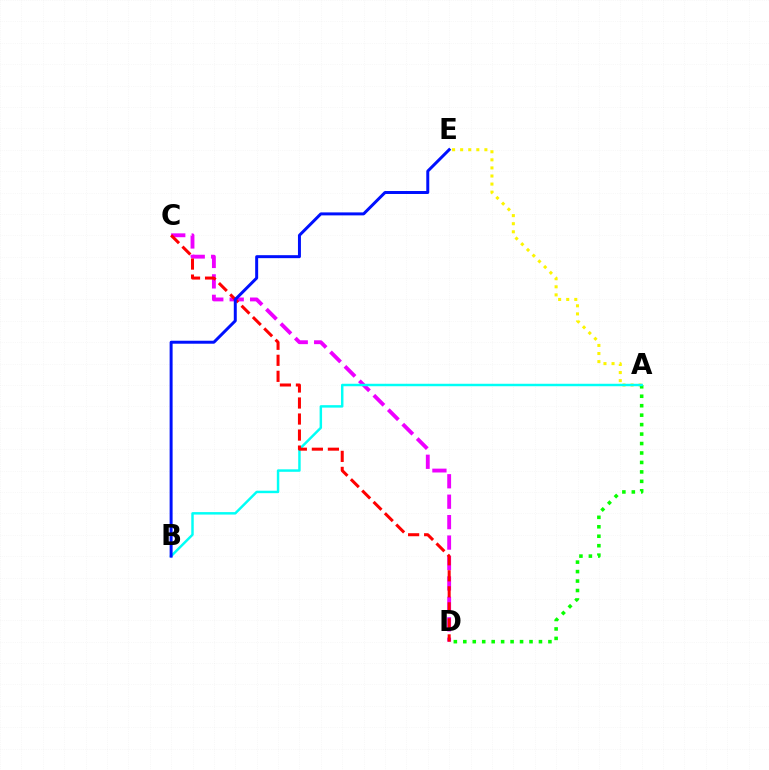{('A', 'E'): [{'color': '#fcf500', 'line_style': 'dotted', 'thickness': 2.2}], ('C', 'D'): [{'color': '#ee00ff', 'line_style': 'dashed', 'thickness': 2.78}, {'color': '#ff0000', 'line_style': 'dashed', 'thickness': 2.18}], ('A', 'D'): [{'color': '#08ff00', 'line_style': 'dotted', 'thickness': 2.57}], ('A', 'B'): [{'color': '#00fff6', 'line_style': 'solid', 'thickness': 1.77}], ('B', 'E'): [{'color': '#0010ff', 'line_style': 'solid', 'thickness': 2.14}]}